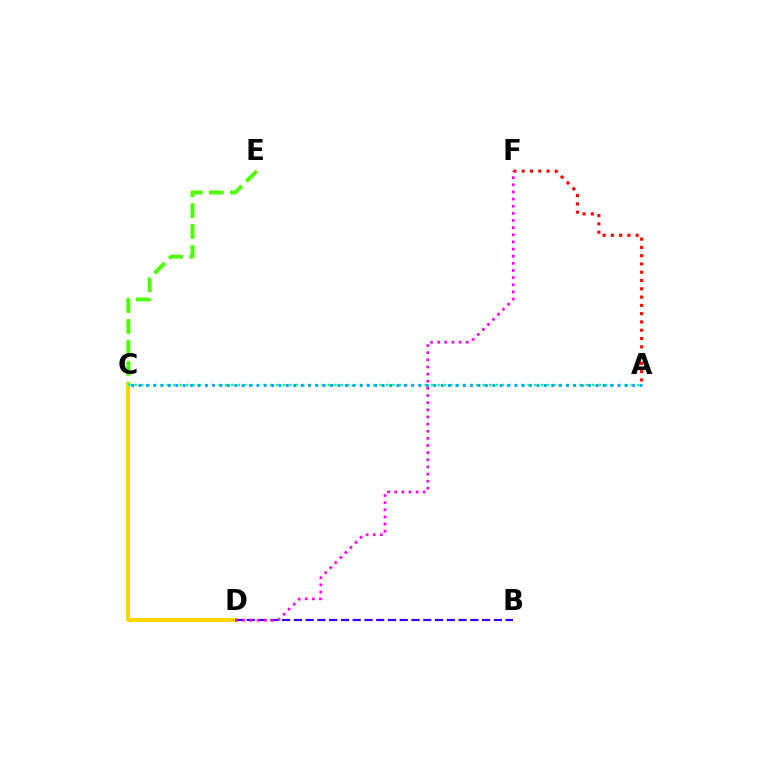{('C', 'E'): [{'color': '#4fff00', 'line_style': 'dashed', 'thickness': 2.84}], ('A', 'F'): [{'color': '#ff0000', 'line_style': 'dotted', 'thickness': 2.25}], ('C', 'D'): [{'color': '#ffd500', 'line_style': 'solid', 'thickness': 2.86}], ('A', 'C'): [{'color': '#00ff86', 'line_style': 'dotted', 'thickness': 1.75}, {'color': '#009eff', 'line_style': 'dotted', 'thickness': 2.0}], ('B', 'D'): [{'color': '#3700ff', 'line_style': 'dashed', 'thickness': 1.6}], ('D', 'F'): [{'color': '#ff00ed', 'line_style': 'dotted', 'thickness': 1.94}]}